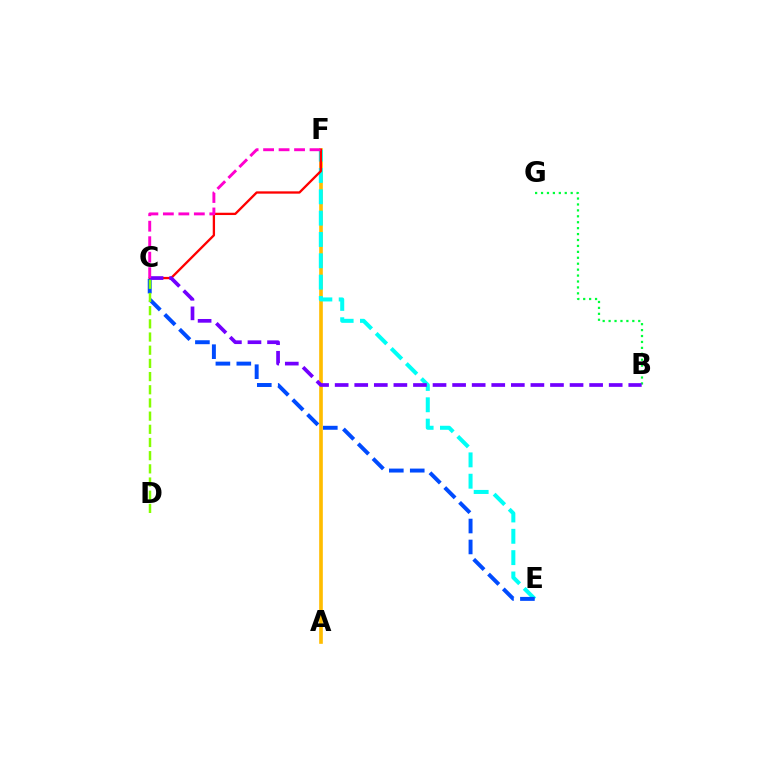{('A', 'F'): [{'color': '#ffbd00', 'line_style': 'solid', 'thickness': 2.62}], ('E', 'F'): [{'color': '#00fff6', 'line_style': 'dashed', 'thickness': 2.9}], ('C', 'F'): [{'color': '#ff0000', 'line_style': 'solid', 'thickness': 1.66}, {'color': '#ff00cf', 'line_style': 'dashed', 'thickness': 2.1}], ('B', 'G'): [{'color': '#00ff39', 'line_style': 'dotted', 'thickness': 1.61}], ('C', 'E'): [{'color': '#004bff', 'line_style': 'dashed', 'thickness': 2.84}], ('B', 'C'): [{'color': '#7200ff', 'line_style': 'dashed', 'thickness': 2.66}], ('C', 'D'): [{'color': '#84ff00', 'line_style': 'dashed', 'thickness': 1.79}]}